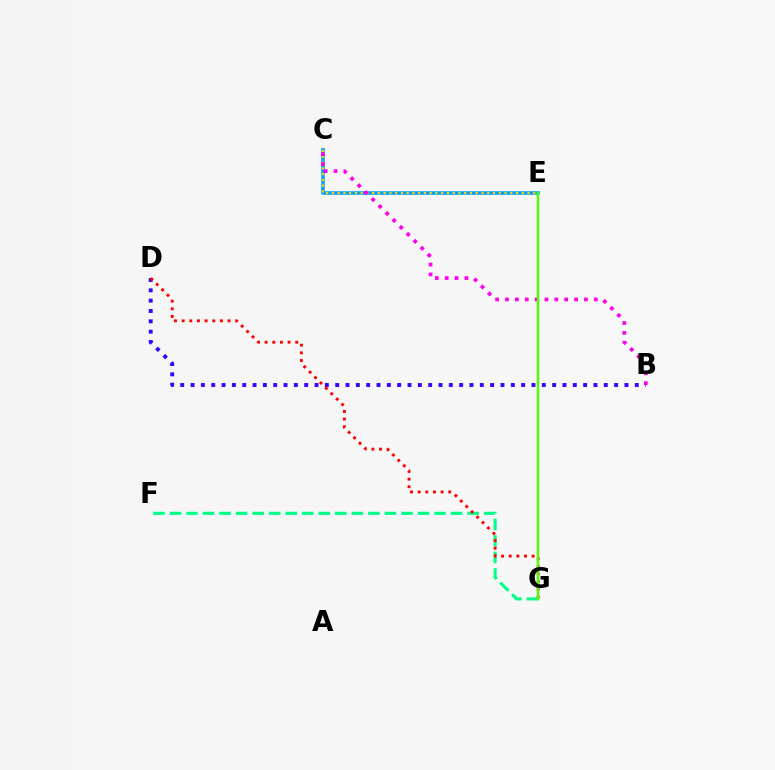{('F', 'G'): [{'color': '#00ff86', 'line_style': 'dashed', 'thickness': 2.25}], ('C', 'E'): [{'color': '#009eff', 'line_style': 'solid', 'thickness': 2.55}, {'color': '#ffd500', 'line_style': 'dotted', 'thickness': 1.56}], ('B', 'D'): [{'color': '#3700ff', 'line_style': 'dotted', 'thickness': 2.81}], ('B', 'C'): [{'color': '#ff00ed', 'line_style': 'dotted', 'thickness': 2.68}], ('D', 'G'): [{'color': '#ff0000', 'line_style': 'dotted', 'thickness': 2.08}], ('E', 'G'): [{'color': '#4fff00', 'line_style': 'solid', 'thickness': 1.75}]}